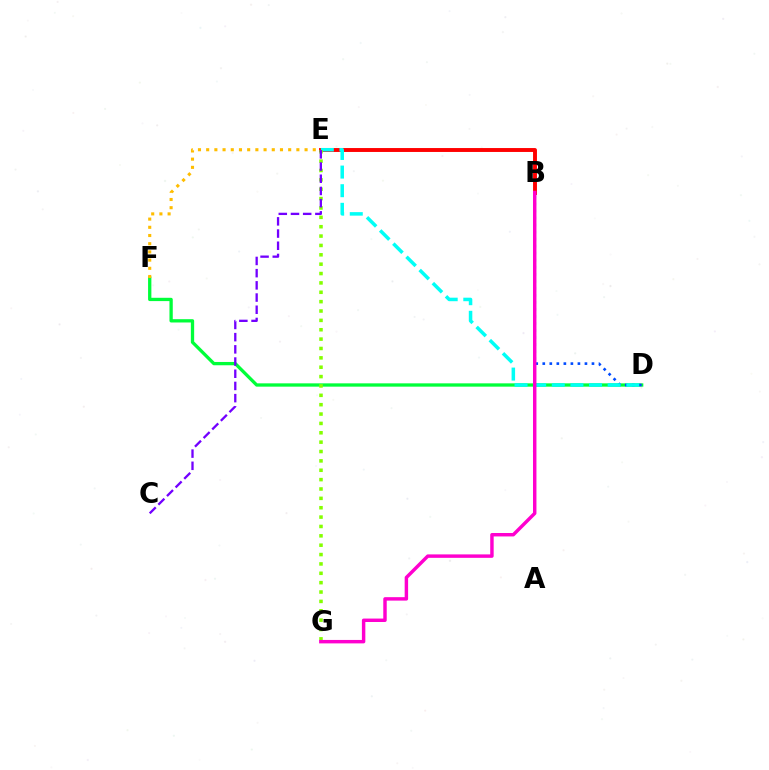{('D', 'F'): [{'color': '#00ff39', 'line_style': 'solid', 'thickness': 2.38}], ('E', 'F'): [{'color': '#ffbd00', 'line_style': 'dotted', 'thickness': 2.23}], ('B', 'D'): [{'color': '#004bff', 'line_style': 'dotted', 'thickness': 1.91}], ('B', 'E'): [{'color': '#ff0000', 'line_style': 'solid', 'thickness': 2.81}], ('D', 'E'): [{'color': '#00fff6', 'line_style': 'dashed', 'thickness': 2.53}], ('E', 'G'): [{'color': '#84ff00', 'line_style': 'dotted', 'thickness': 2.55}], ('C', 'E'): [{'color': '#7200ff', 'line_style': 'dashed', 'thickness': 1.66}], ('B', 'G'): [{'color': '#ff00cf', 'line_style': 'solid', 'thickness': 2.48}]}